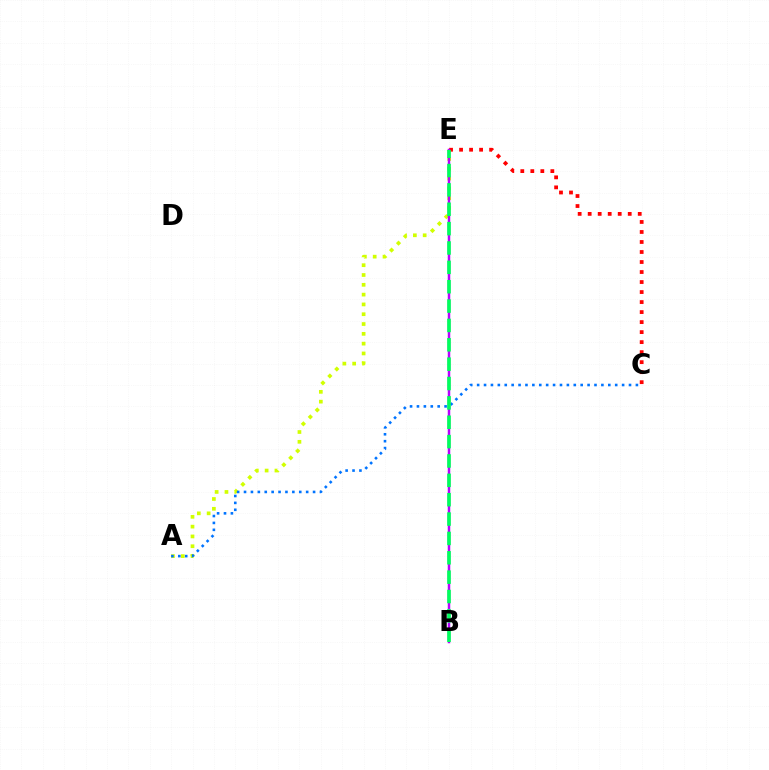{('A', 'E'): [{'color': '#d1ff00', 'line_style': 'dotted', 'thickness': 2.66}], ('C', 'E'): [{'color': '#ff0000', 'line_style': 'dotted', 'thickness': 2.72}], ('B', 'E'): [{'color': '#b900ff', 'line_style': 'solid', 'thickness': 1.79}, {'color': '#00ff5c', 'line_style': 'dashed', 'thickness': 2.63}], ('A', 'C'): [{'color': '#0074ff', 'line_style': 'dotted', 'thickness': 1.88}]}